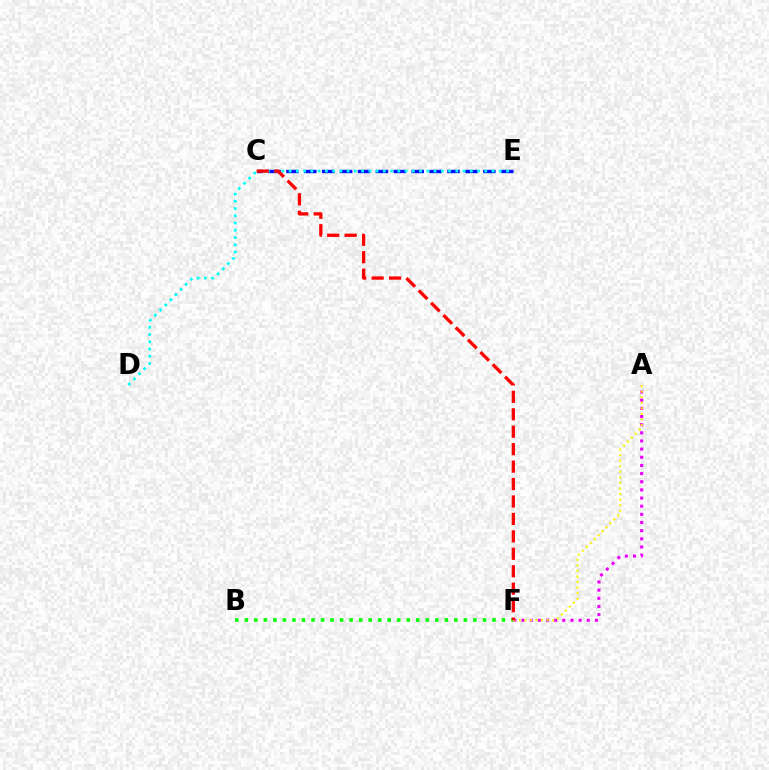{('A', 'F'): [{'color': '#ee00ff', 'line_style': 'dotted', 'thickness': 2.22}, {'color': '#fcf500', 'line_style': 'dotted', 'thickness': 1.51}], ('C', 'E'): [{'color': '#0010ff', 'line_style': 'dashed', 'thickness': 2.43}], ('B', 'F'): [{'color': '#08ff00', 'line_style': 'dotted', 'thickness': 2.59}], ('D', 'E'): [{'color': '#00fff6', 'line_style': 'dotted', 'thickness': 1.97}], ('C', 'F'): [{'color': '#ff0000', 'line_style': 'dashed', 'thickness': 2.37}]}